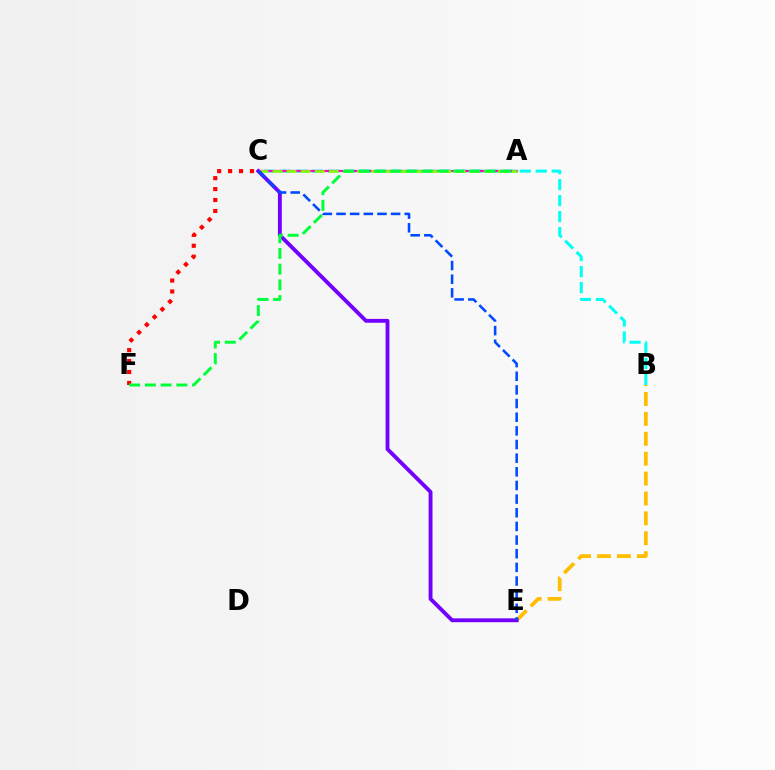{('B', 'E'): [{'color': '#ffbd00', 'line_style': 'dashed', 'thickness': 2.7}], ('B', 'C'): [{'color': '#00fff6', 'line_style': 'dashed', 'thickness': 2.17}], ('C', 'F'): [{'color': '#ff0000', 'line_style': 'dotted', 'thickness': 2.97}], ('A', 'C'): [{'color': '#ff00cf', 'line_style': 'solid', 'thickness': 1.57}, {'color': '#84ff00', 'line_style': 'dashed', 'thickness': 1.91}], ('C', 'E'): [{'color': '#7200ff', 'line_style': 'solid', 'thickness': 2.78}, {'color': '#004bff', 'line_style': 'dashed', 'thickness': 1.85}], ('A', 'F'): [{'color': '#00ff39', 'line_style': 'dashed', 'thickness': 2.14}]}